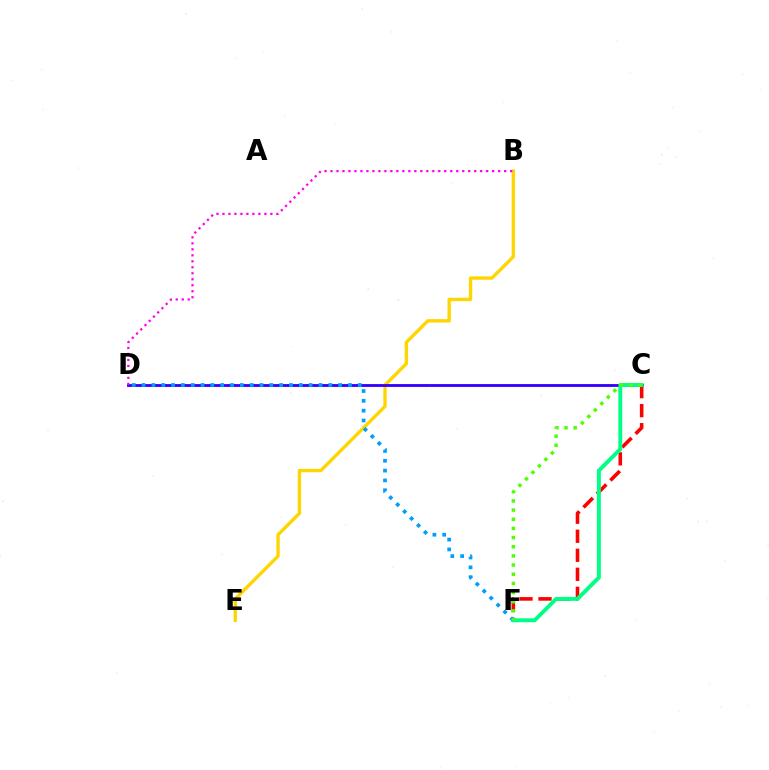{('C', 'F'): [{'color': '#ff0000', 'line_style': 'dashed', 'thickness': 2.58}, {'color': '#00ff86', 'line_style': 'solid', 'thickness': 2.82}, {'color': '#4fff00', 'line_style': 'dotted', 'thickness': 2.49}], ('B', 'E'): [{'color': '#ffd500', 'line_style': 'solid', 'thickness': 2.42}], ('C', 'D'): [{'color': '#3700ff', 'line_style': 'solid', 'thickness': 2.05}], ('D', 'F'): [{'color': '#009eff', 'line_style': 'dotted', 'thickness': 2.67}], ('B', 'D'): [{'color': '#ff00ed', 'line_style': 'dotted', 'thickness': 1.63}]}